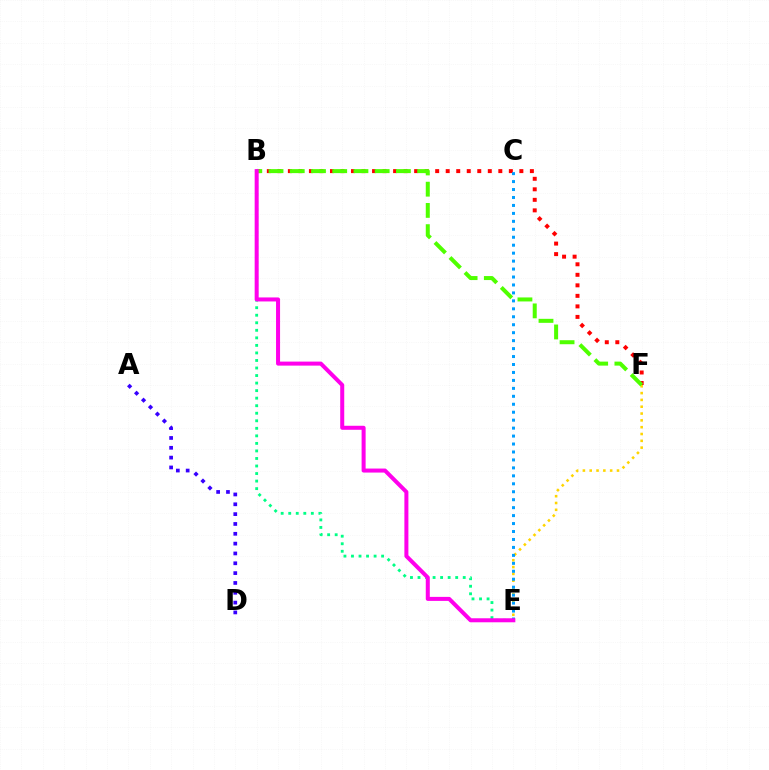{('B', 'F'): [{'color': '#ff0000', 'line_style': 'dotted', 'thickness': 2.86}, {'color': '#4fff00', 'line_style': 'dashed', 'thickness': 2.88}], ('E', 'F'): [{'color': '#ffd500', 'line_style': 'dotted', 'thickness': 1.85}], ('C', 'E'): [{'color': '#009eff', 'line_style': 'dotted', 'thickness': 2.16}], ('A', 'D'): [{'color': '#3700ff', 'line_style': 'dotted', 'thickness': 2.67}], ('B', 'E'): [{'color': '#00ff86', 'line_style': 'dotted', 'thickness': 2.05}, {'color': '#ff00ed', 'line_style': 'solid', 'thickness': 2.89}]}